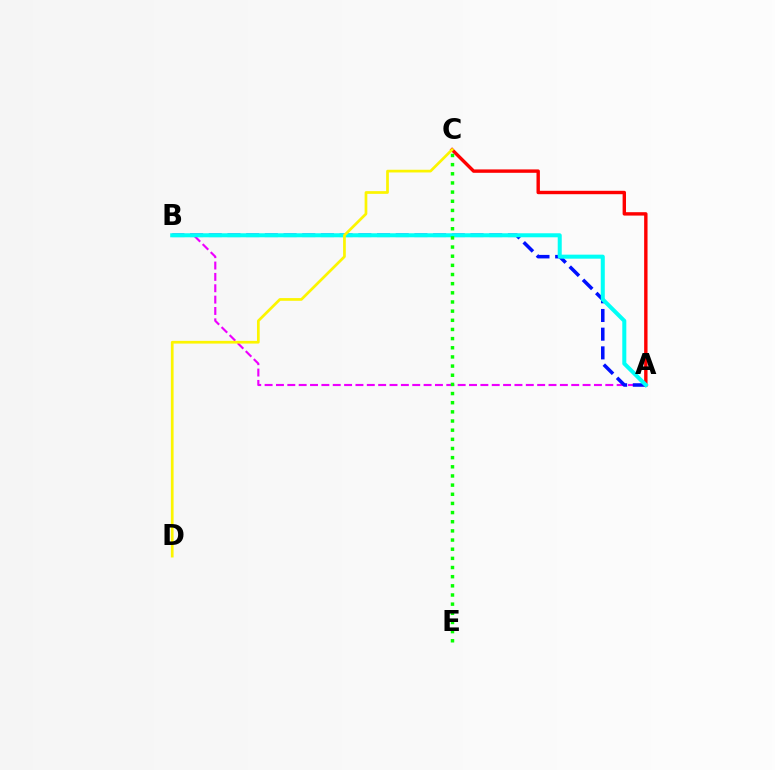{('A', 'C'): [{'color': '#ff0000', 'line_style': 'solid', 'thickness': 2.45}], ('A', 'B'): [{'color': '#ee00ff', 'line_style': 'dashed', 'thickness': 1.54}, {'color': '#0010ff', 'line_style': 'dashed', 'thickness': 2.54}, {'color': '#00fff6', 'line_style': 'solid', 'thickness': 2.9}], ('C', 'E'): [{'color': '#08ff00', 'line_style': 'dotted', 'thickness': 2.49}], ('C', 'D'): [{'color': '#fcf500', 'line_style': 'solid', 'thickness': 1.95}]}